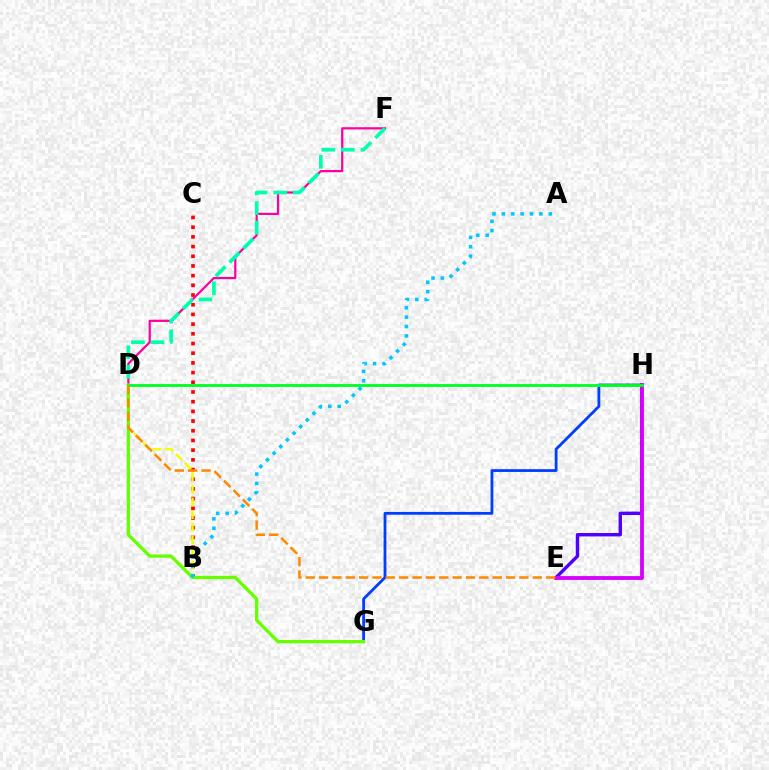{('E', 'H'): [{'color': '#4f00ff', 'line_style': 'solid', 'thickness': 2.46}, {'color': '#d600ff', 'line_style': 'solid', 'thickness': 2.74}], ('G', 'H'): [{'color': '#003fff', 'line_style': 'solid', 'thickness': 2.02}], ('B', 'C'): [{'color': '#ff0000', 'line_style': 'dotted', 'thickness': 2.63}], ('D', 'F'): [{'color': '#ff00a0', 'line_style': 'solid', 'thickness': 1.6}, {'color': '#00ffaf', 'line_style': 'dashed', 'thickness': 2.66}], ('B', 'D'): [{'color': '#eeff00', 'line_style': 'dashed', 'thickness': 1.72}], ('D', 'G'): [{'color': '#66ff00', 'line_style': 'solid', 'thickness': 2.38}], ('D', 'H'): [{'color': '#00ff27', 'line_style': 'solid', 'thickness': 2.05}], ('A', 'B'): [{'color': '#00c7ff', 'line_style': 'dotted', 'thickness': 2.55}], ('D', 'E'): [{'color': '#ff8800', 'line_style': 'dashed', 'thickness': 1.81}]}